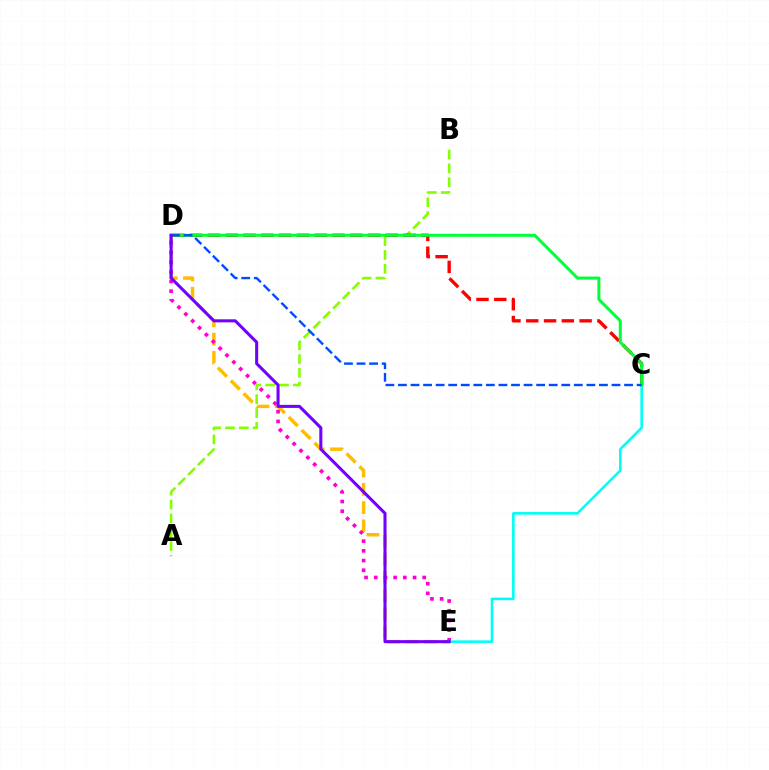{('D', 'E'): [{'color': '#ffbd00', 'line_style': 'dashed', 'thickness': 2.48}, {'color': '#ff00cf', 'line_style': 'dotted', 'thickness': 2.63}, {'color': '#7200ff', 'line_style': 'solid', 'thickness': 2.2}], ('C', 'E'): [{'color': '#00fff6', 'line_style': 'solid', 'thickness': 1.87}], ('A', 'B'): [{'color': '#84ff00', 'line_style': 'dashed', 'thickness': 1.88}], ('C', 'D'): [{'color': '#ff0000', 'line_style': 'dashed', 'thickness': 2.42}, {'color': '#00ff39', 'line_style': 'solid', 'thickness': 2.17}, {'color': '#004bff', 'line_style': 'dashed', 'thickness': 1.71}]}